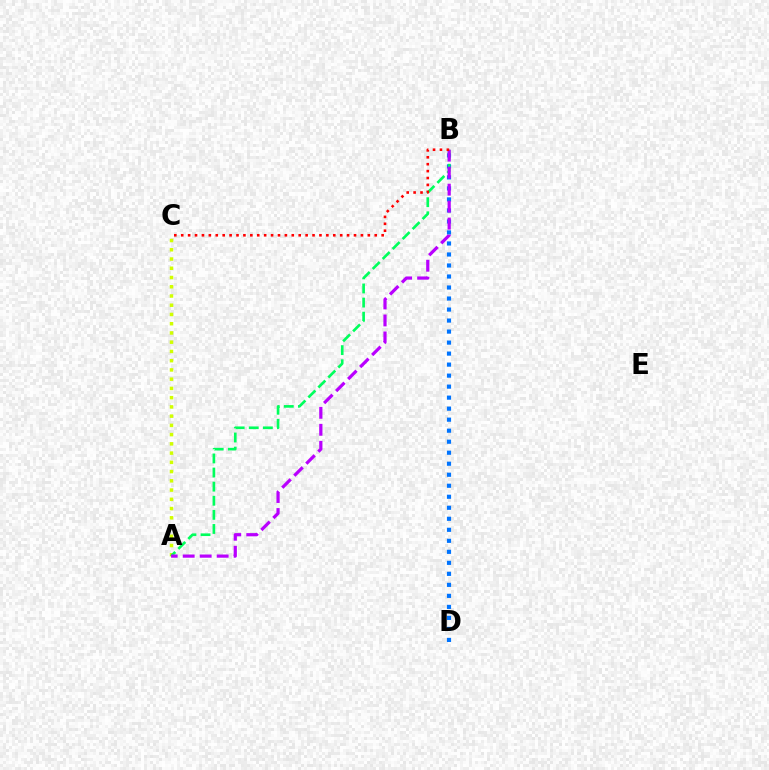{('B', 'D'): [{'color': '#0074ff', 'line_style': 'dotted', 'thickness': 2.99}], ('A', 'C'): [{'color': '#d1ff00', 'line_style': 'dotted', 'thickness': 2.51}], ('A', 'B'): [{'color': '#00ff5c', 'line_style': 'dashed', 'thickness': 1.92}, {'color': '#b900ff', 'line_style': 'dashed', 'thickness': 2.31}], ('B', 'C'): [{'color': '#ff0000', 'line_style': 'dotted', 'thickness': 1.88}]}